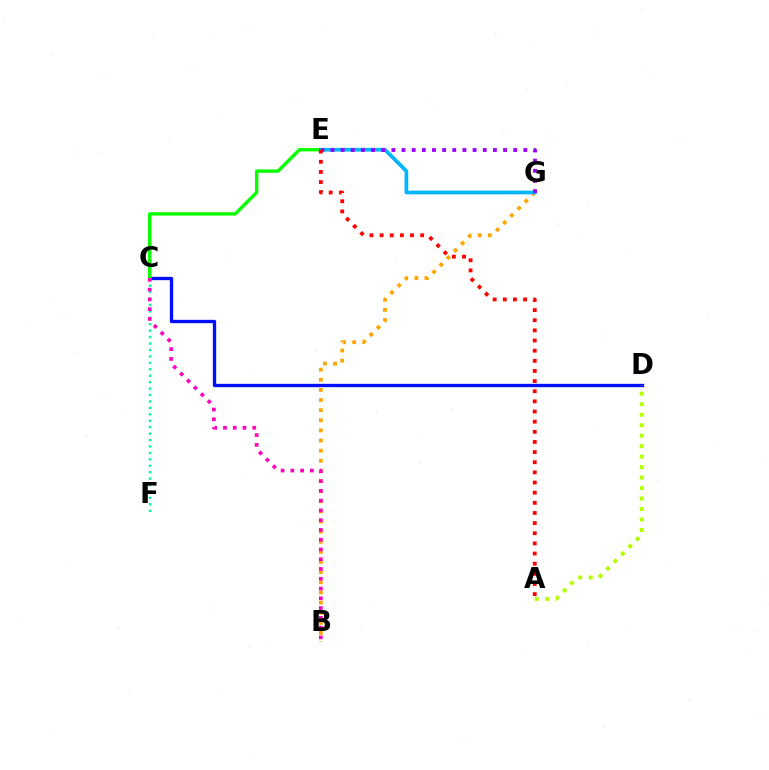{('B', 'G'): [{'color': '#ffa500', 'line_style': 'dotted', 'thickness': 2.75}], ('C', 'D'): [{'color': '#0010ff', 'line_style': 'solid', 'thickness': 2.4}], ('C', 'E'): [{'color': '#08ff00', 'line_style': 'solid', 'thickness': 2.43}], ('C', 'F'): [{'color': '#00ff9d', 'line_style': 'dotted', 'thickness': 1.75}], ('A', 'D'): [{'color': '#b3ff00', 'line_style': 'dotted', 'thickness': 2.85}], ('E', 'G'): [{'color': '#00b5ff', 'line_style': 'solid', 'thickness': 2.67}, {'color': '#9b00ff', 'line_style': 'dotted', 'thickness': 2.76}], ('B', 'C'): [{'color': '#ff00bd', 'line_style': 'dotted', 'thickness': 2.65}], ('A', 'E'): [{'color': '#ff0000', 'line_style': 'dotted', 'thickness': 2.76}]}